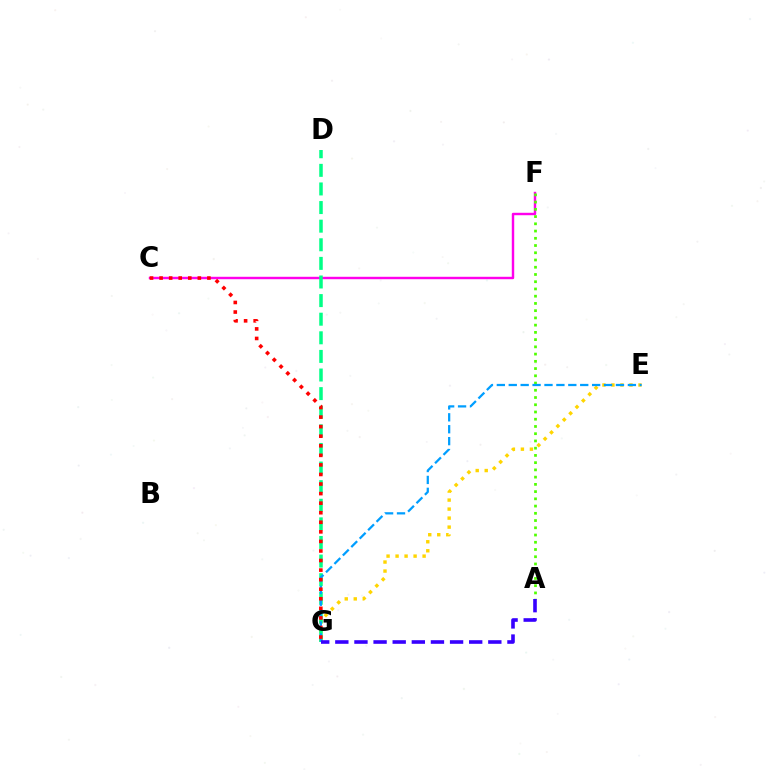{('E', 'G'): [{'color': '#ffd500', 'line_style': 'dotted', 'thickness': 2.45}, {'color': '#009eff', 'line_style': 'dashed', 'thickness': 1.62}], ('C', 'F'): [{'color': '#ff00ed', 'line_style': 'solid', 'thickness': 1.75}], ('D', 'G'): [{'color': '#00ff86', 'line_style': 'dashed', 'thickness': 2.53}], ('A', 'F'): [{'color': '#4fff00', 'line_style': 'dotted', 'thickness': 1.97}], ('C', 'G'): [{'color': '#ff0000', 'line_style': 'dotted', 'thickness': 2.6}], ('A', 'G'): [{'color': '#3700ff', 'line_style': 'dashed', 'thickness': 2.6}]}